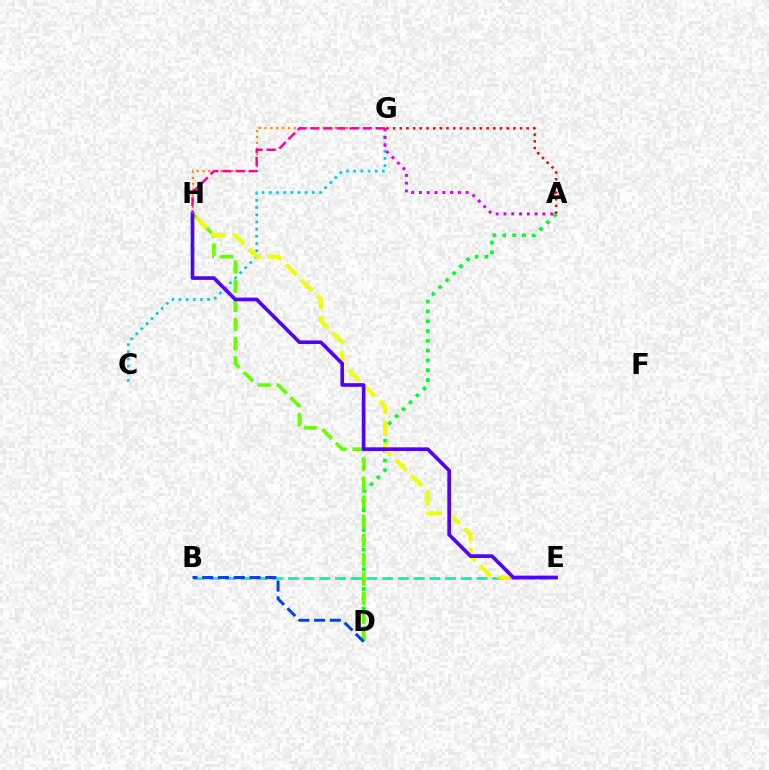{('A', 'D'): [{'color': '#00ff27', 'line_style': 'dotted', 'thickness': 2.67}], ('G', 'H'): [{'color': '#ff8800', 'line_style': 'dotted', 'thickness': 1.58}, {'color': '#ff00a0', 'line_style': 'dashed', 'thickness': 1.78}], ('D', 'H'): [{'color': '#66ff00', 'line_style': 'dashed', 'thickness': 2.61}], ('C', 'G'): [{'color': '#00c7ff', 'line_style': 'dotted', 'thickness': 1.95}], ('A', 'G'): [{'color': '#ff0000', 'line_style': 'dotted', 'thickness': 1.82}, {'color': '#d600ff', 'line_style': 'dotted', 'thickness': 2.11}], ('B', 'E'): [{'color': '#00ffaf', 'line_style': 'dashed', 'thickness': 2.14}], ('E', 'H'): [{'color': '#eeff00', 'line_style': 'dashed', 'thickness': 2.97}, {'color': '#4f00ff', 'line_style': 'solid', 'thickness': 2.63}], ('B', 'D'): [{'color': '#003fff', 'line_style': 'dashed', 'thickness': 2.15}]}